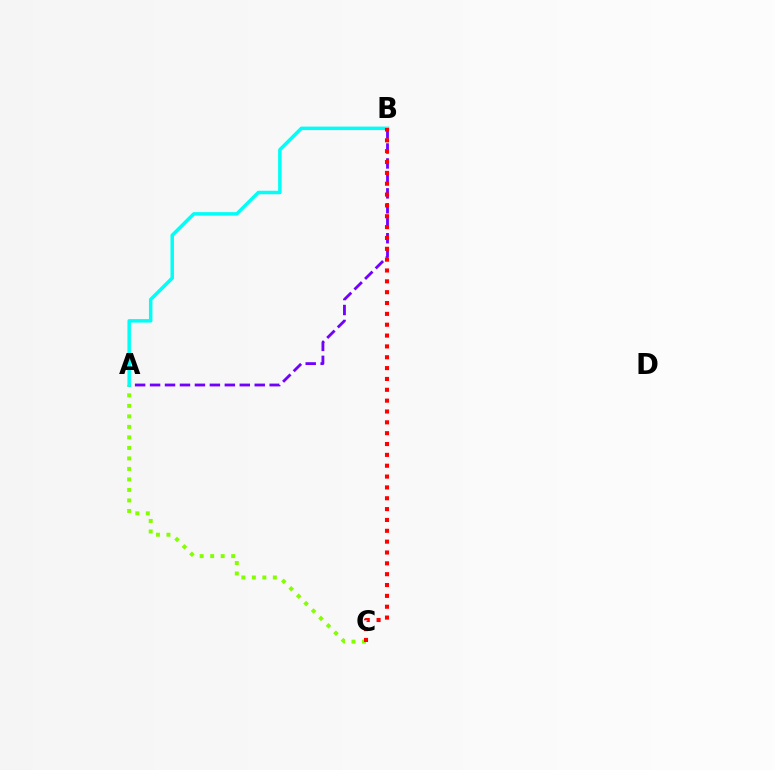{('A', 'C'): [{'color': '#84ff00', 'line_style': 'dotted', 'thickness': 2.86}], ('A', 'B'): [{'color': '#7200ff', 'line_style': 'dashed', 'thickness': 2.03}, {'color': '#00fff6', 'line_style': 'solid', 'thickness': 2.51}], ('B', 'C'): [{'color': '#ff0000', 'line_style': 'dotted', 'thickness': 2.95}]}